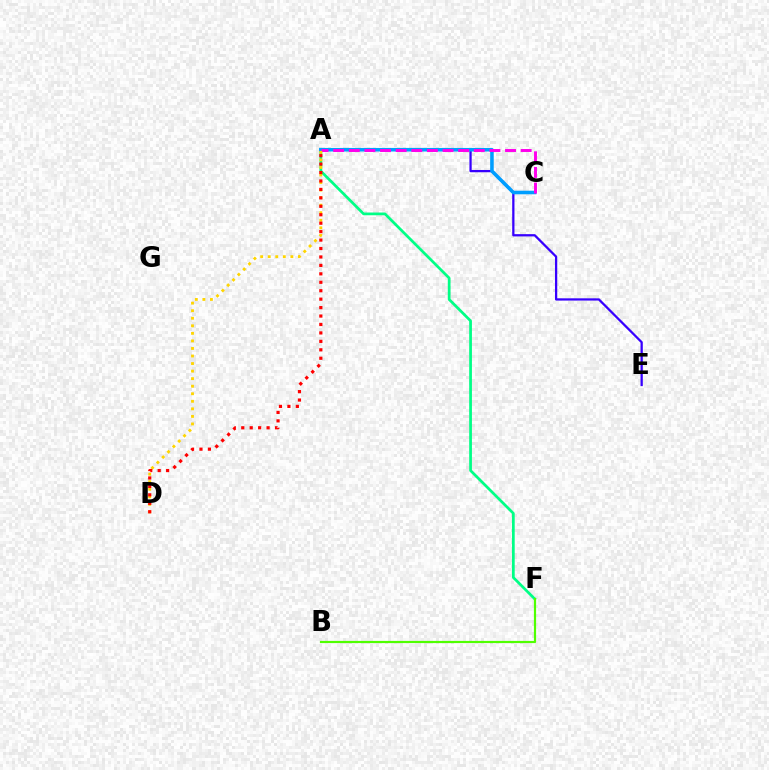{('A', 'F'): [{'color': '#00ff86', 'line_style': 'solid', 'thickness': 1.97}], ('A', 'E'): [{'color': '#3700ff', 'line_style': 'solid', 'thickness': 1.63}], ('B', 'F'): [{'color': '#4fff00', 'line_style': 'solid', 'thickness': 1.58}], ('A', 'C'): [{'color': '#009eff', 'line_style': 'solid', 'thickness': 2.56}, {'color': '#ff00ed', 'line_style': 'dashed', 'thickness': 2.12}], ('A', 'D'): [{'color': '#ffd500', 'line_style': 'dotted', 'thickness': 2.05}, {'color': '#ff0000', 'line_style': 'dotted', 'thickness': 2.29}]}